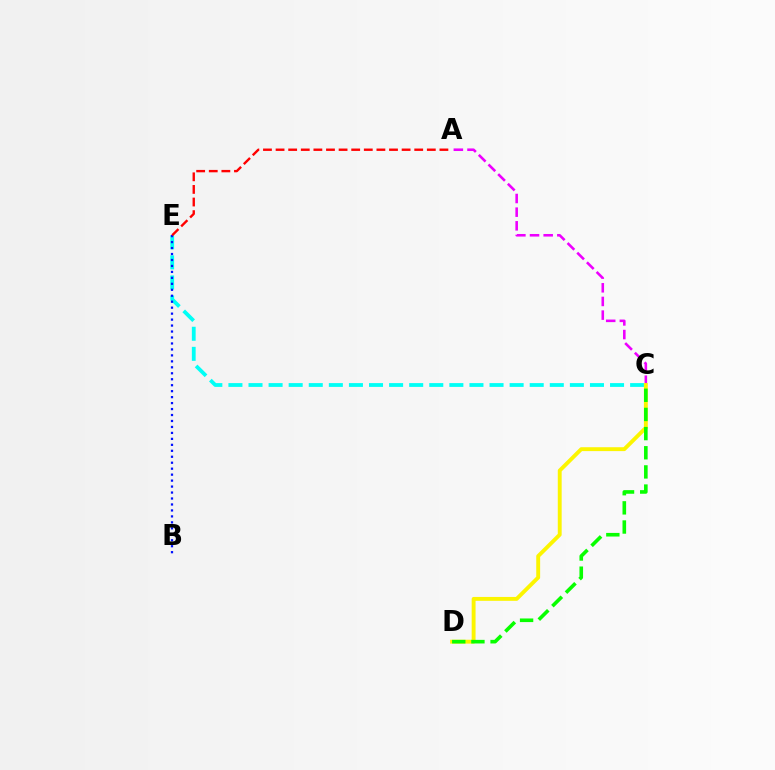{('A', 'C'): [{'color': '#ee00ff', 'line_style': 'dashed', 'thickness': 1.86}], ('C', 'E'): [{'color': '#00fff6', 'line_style': 'dashed', 'thickness': 2.73}], ('B', 'E'): [{'color': '#0010ff', 'line_style': 'dotted', 'thickness': 1.62}], ('C', 'D'): [{'color': '#fcf500', 'line_style': 'solid', 'thickness': 2.8}, {'color': '#08ff00', 'line_style': 'dashed', 'thickness': 2.6}], ('A', 'E'): [{'color': '#ff0000', 'line_style': 'dashed', 'thickness': 1.71}]}